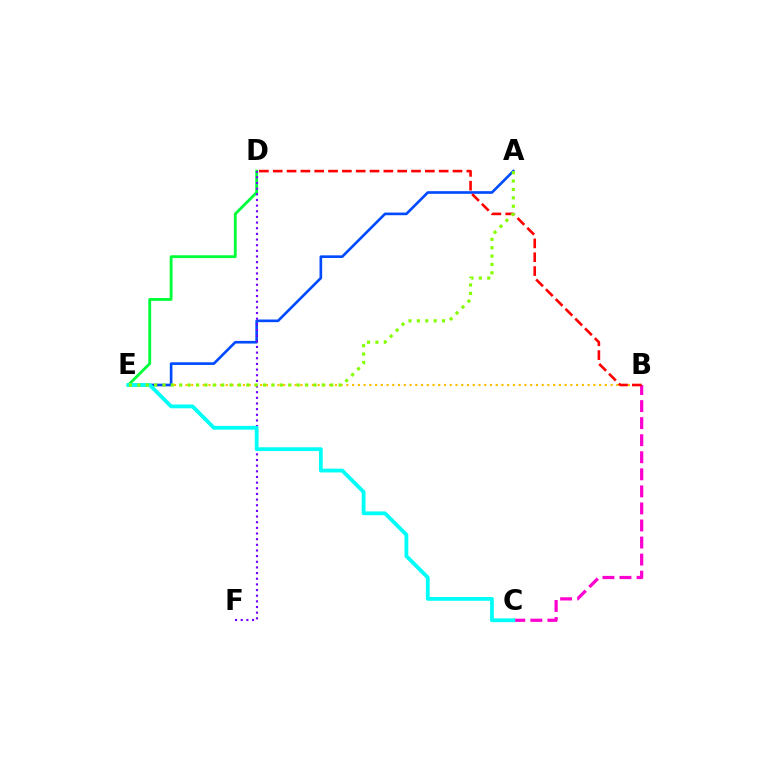{('B', 'E'): [{'color': '#ffbd00', 'line_style': 'dotted', 'thickness': 1.56}], ('D', 'E'): [{'color': '#00ff39', 'line_style': 'solid', 'thickness': 2.04}], ('A', 'E'): [{'color': '#004bff', 'line_style': 'solid', 'thickness': 1.9}, {'color': '#84ff00', 'line_style': 'dotted', 'thickness': 2.28}], ('B', 'C'): [{'color': '#ff00cf', 'line_style': 'dashed', 'thickness': 2.32}], ('D', 'F'): [{'color': '#7200ff', 'line_style': 'dotted', 'thickness': 1.54}], ('B', 'D'): [{'color': '#ff0000', 'line_style': 'dashed', 'thickness': 1.88}], ('C', 'E'): [{'color': '#00fff6', 'line_style': 'solid', 'thickness': 2.73}]}